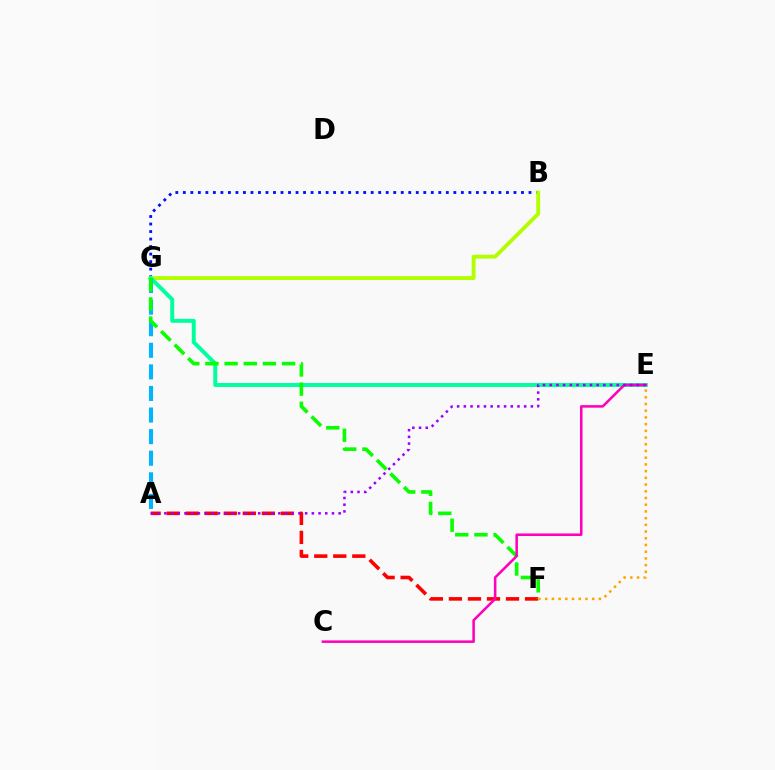{('A', 'F'): [{'color': '#ff0000', 'line_style': 'dashed', 'thickness': 2.59}], ('B', 'G'): [{'color': '#0010ff', 'line_style': 'dotted', 'thickness': 2.04}, {'color': '#b3ff00', 'line_style': 'solid', 'thickness': 2.8}], ('E', 'G'): [{'color': '#00ff9d', 'line_style': 'solid', 'thickness': 2.85}], ('A', 'G'): [{'color': '#00b5ff', 'line_style': 'dashed', 'thickness': 2.93}], ('F', 'G'): [{'color': '#08ff00', 'line_style': 'dashed', 'thickness': 2.6}], ('C', 'E'): [{'color': '#ff00bd', 'line_style': 'solid', 'thickness': 1.83}], ('A', 'E'): [{'color': '#9b00ff', 'line_style': 'dotted', 'thickness': 1.82}], ('E', 'F'): [{'color': '#ffa500', 'line_style': 'dotted', 'thickness': 1.82}]}